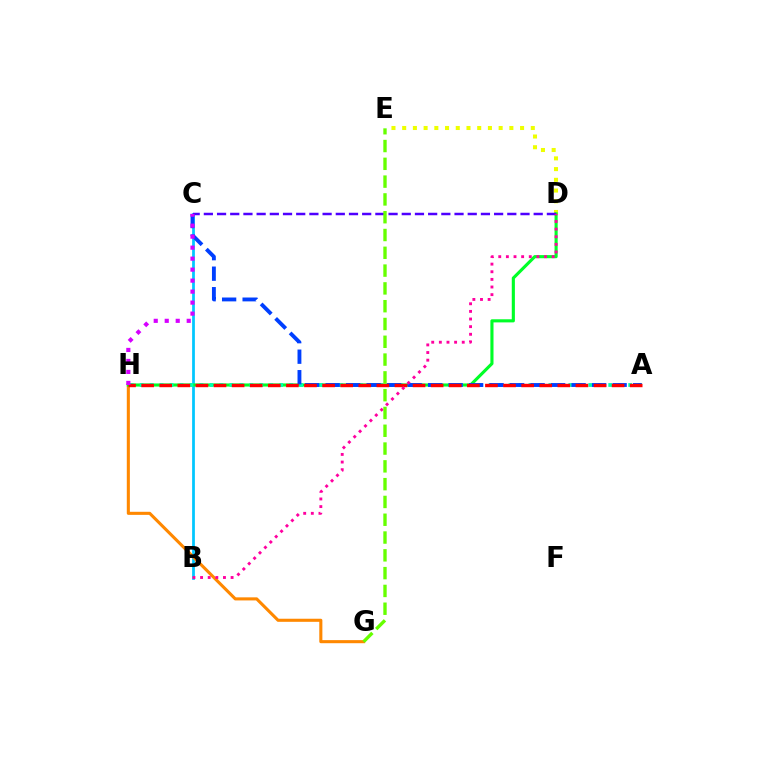{('B', 'C'): [{'color': '#00c7ff', 'line_style': 'solid', 'thickness': 1.98}], ('D', 'E'): [{'color': '#eeff00', 'line_style': 'dotted', 'thickness': 2.91}], ('G', 'H'): [{'color': '#ff8800', 'line_style': 'solid', 'thickness': 2.22}], ('D', 'H'): [{'color': '#00ff27', 'line_style': 'solid', 'thickness': 2.25}], ('C', 'D'): [{'color': '#4f00ff', 'line_style': 'dashed', 'thickness': 1.79}], ('A', 'H'): [{'color': '#00ffaf', 'line_style': 'dotted', 'thickness': 2.71}, {'color': '#ff0000', 'line_style': 'dashed', 'thickness': 2.46}], ('A', 'C'): [{'color': '#003fff', 'line_style': 'dashed', 'thickness': 2.78}], ('C', 'H'): [{'color': '#d600ff', 'line_style': 'dotted', 'thickness': 2.99}], ('B', 'D'): [{'color': '#ff00a0', 'line_style': 'dotted', 'thickness': 2.07}], ('E', 'G'): [{'color': '#66ff00', 'line_style': 'dashed', 'thickness': 2.42}]}